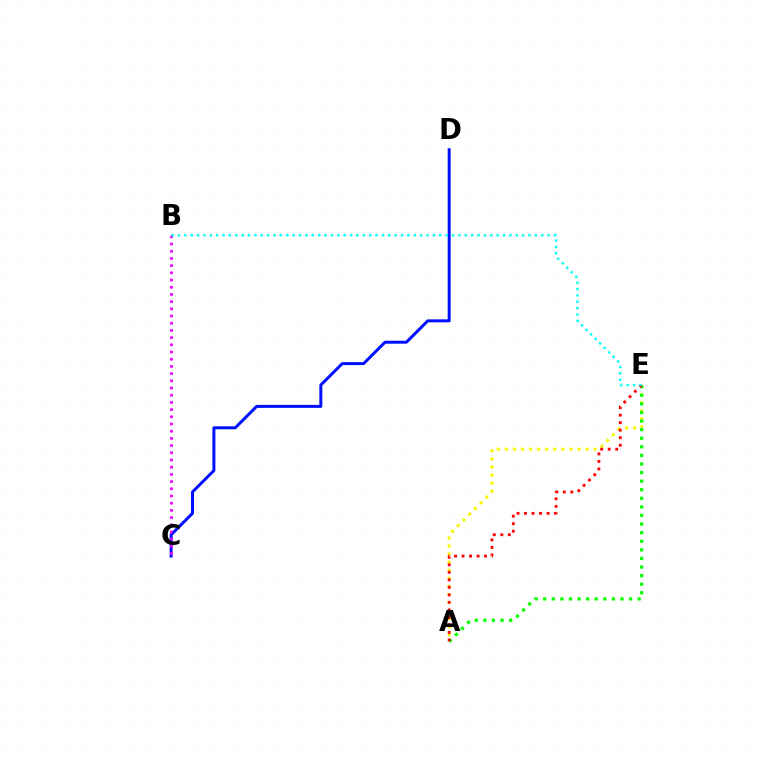{('A', 'E'): [{'color': '#fcf500', 'line_style': 'dotted', 'thickness': 2.19}, {'color': '#08ff00', 'line_style': 'dotted', 'thickness': 2.33}, {'color': '#ff0000', 'line_style': 'dotted', 'thickness': 2.04}], ('C', 'D'): [{'color': '#0010ff', 'line_style': 'solid', 'thickness': 2.15}], ('B', 'C'): [{'color': '#ee00ff', 'line_style': 'dotted', 'thickness': 1.96}], ('B', 'E'): [{'color': '#00fff6', 'line_style': 'dotted', 'thickness': 1.73}]}